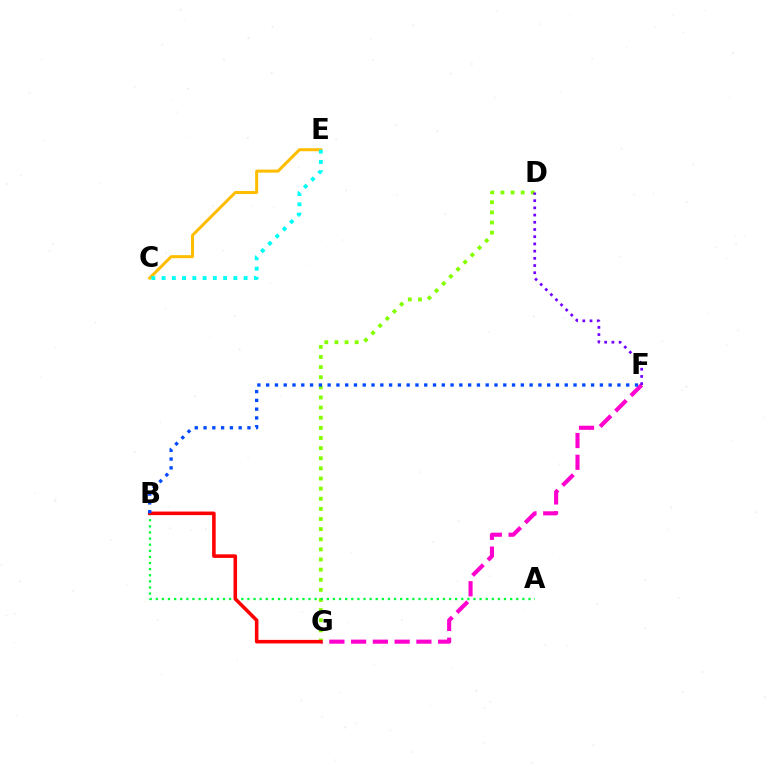{('F', 'G'): [{'color': '#ff00cf', 'line_style': 'dashed', 'thickness': 2.96}], ('D', 'G'): [{'color': '#84ff00', 'line_style': 'dotted', 'thickness': 2.75}], ('C', 'E'): [{'color': '#ffbd00', 'line_style': 'solid', 'thickness': 2.18}, {'color': '#00fff6', 'line_style': 'dotted', 'thickness': 2.79}], ('D', 'F'): [{'color': '#7200ff', 'line_style': 'dotted', 'thickness': 1.96}], ('A', 'B'): [{'color': '#00ff39', 'line_style': 'dotted', 'thickness': 1.66}], ('B', 'G'): [{'color': '#ff0000', 'line_style': 'solid', 'thickness': 2.56}], ('B', 'F'): [{'color': '#004bff', 'line_style': 'dotted', 'thickness': 2.39}]}